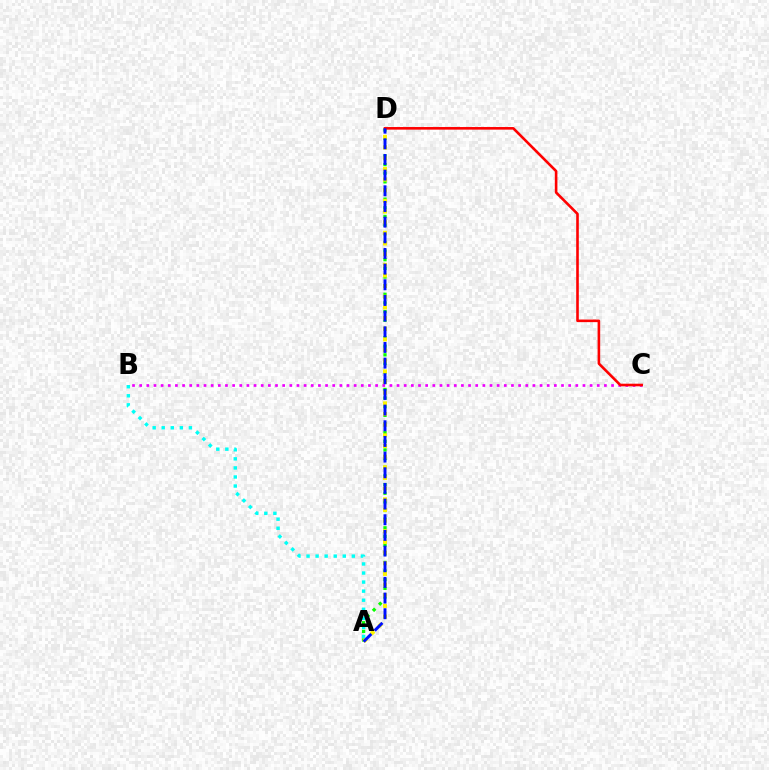{('A', 'B'): [{'color': '#00fff6', 'line_style': 'dotted', 'thickness': 2.46}], ('A', 'D'): [{'color': '#08ff00', 'line_style': 'dotted', 'thickness': 2.35}, {'color': '#fcf500', 'line_style': 'dotted', 'thickness': 2.9}, {'color': '#0010ff', 'line_style': 'dashed', 'thickness': 2.13}], ('B', 'C'): [{'color': '#ee00ff', 'line_style': 'dotted', 'thickness': 1.94}], ('C', 'D'): [{'color': '#ff0000', 'line_style': 'solid', 'thickness': 1.87}]}